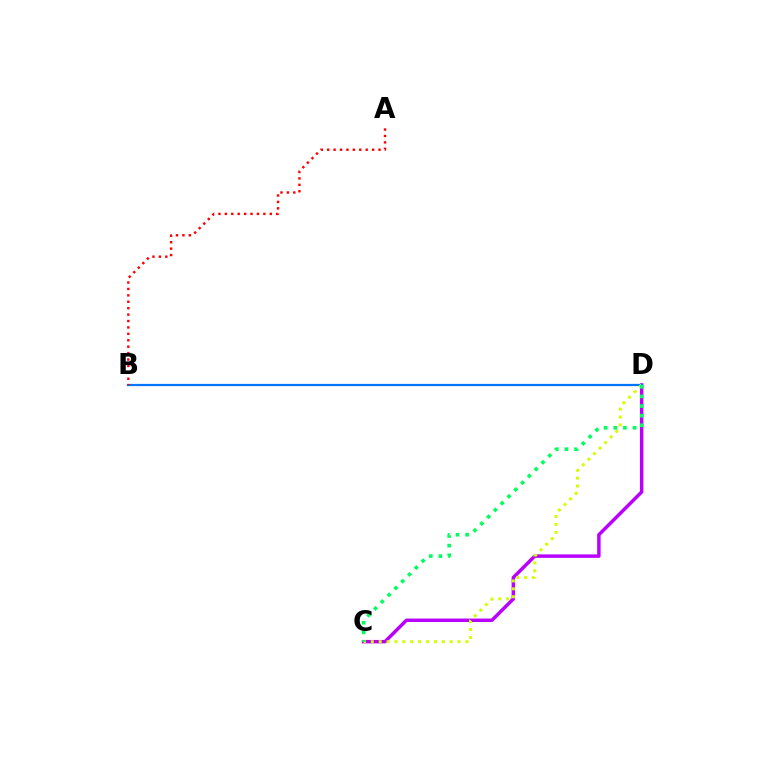{('C', 'D'): [{'color': '#b900ff', 'line_style': 'solid', 'thickness': 2.49}, {'color': '#d1ff00', 'line_style': 'dotted', 'thickness': 2.14}, {'color': '#00ff5c', 'line_style': 'dotted', 'thickness': 2.61}], ('B', 'D'): [{'color': '#0074ff', 'line_style': 'solid', 'thickness': 1.6}], ('A', 'B'): [{'color': '#ff0000', 'line_style': 'dotted', 'thickness': 1.74}]}